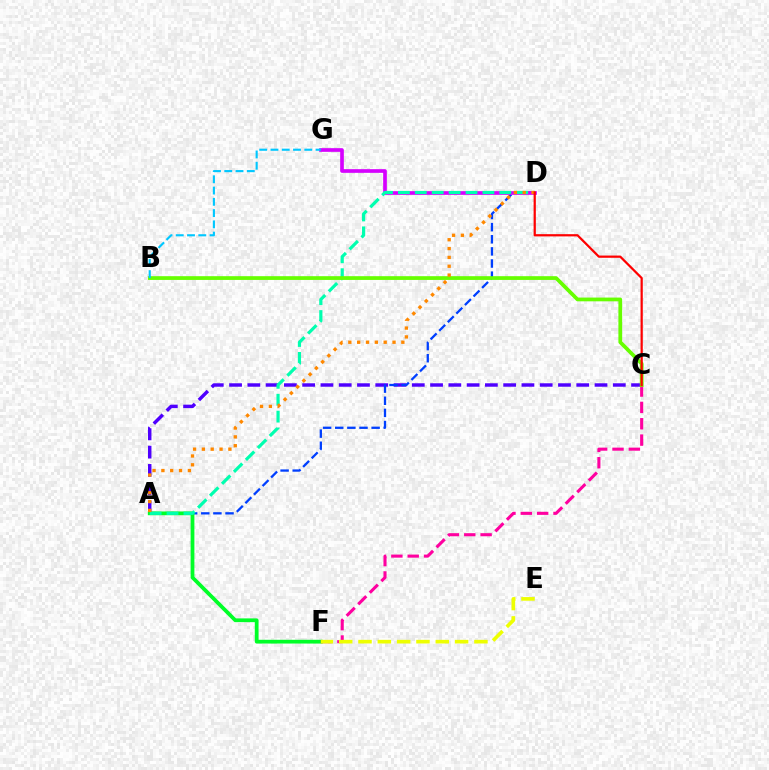{('A', 'C'): [{'color': '#4f00ff', 'line_style': 'dashed', 'thickness': 2.48}], ('A', 'D'): [{'color': '#003fff', 'line_style': 'dashed', 'thickness': 1.65}, {'color': '#00ffaf', 'line_style': 'dashed', 'thickness': 2.3}, {'color': '#ff8800', 'line_style': 'dotted', 'thickness': 2.4}], ('A', 'F'): [{'color': '#00ff27', 'line_style': 'solid', 'thickness': 2.71}], ('D', 'G'): [{'color': '#d600ff', 'line_style': 'solid', 'thickness': 2.64}], ('C', 'F'): [{'color': '#ff00a0', 'line_style': 'dashed', 'thickness': 2.22}], ('B', 'C'): [{'color': '#66ff00', 'line_style': 'solid', 'thickness': 2.7}], ('B', 'G'): [{'color': '#00c7ff', 'line_style': 'dashed', 'thickness': 1.53}], ('E', 'F'): [{'color': '#eeff00', 'line_style': 'dashed', 'thickness': 2.62}], ('C', 'D'): [{'color': '#ff0000', 'line_style': 'solid', 'thickness': 1.61}]}